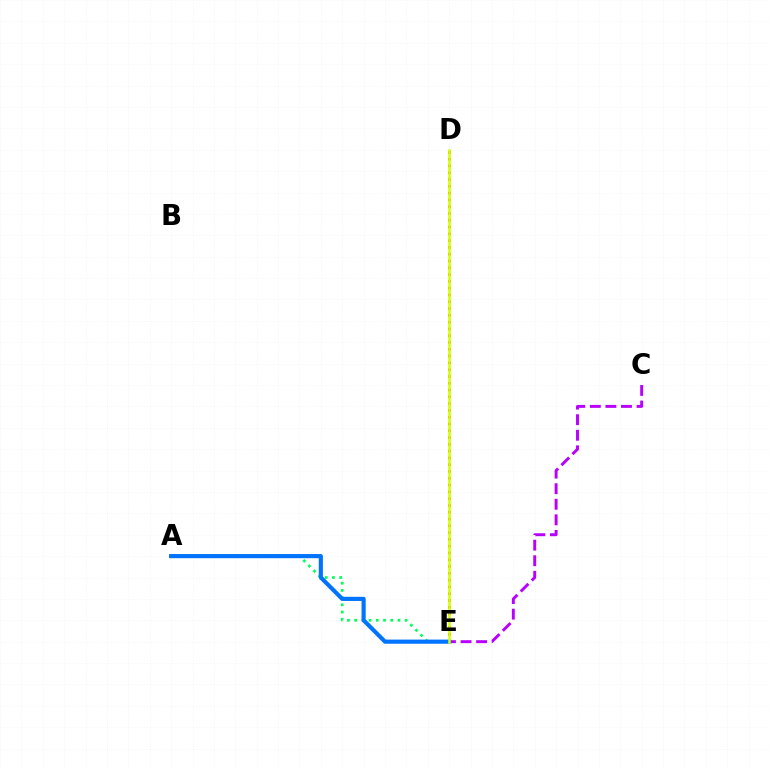{('A', 'E'): [{'color': '#00ff5c', 'line_style': 'dotted', 'thickness': 1.96}, {'color': '#0074ff', 'line_style': 'solid', 'thickness': 2.99}], ('C', 'E'): [{'color': '#b900ff', 'line_style': 'dashed', 'thickness': 2.12}], ('D', 'E'): [{'color': '#ff0000', 'line_style': 'dotted', 'thickness': 1.84}, {'color': '#d1ff00', 'line_style': 'solid', 'thickness': 1.82}]}